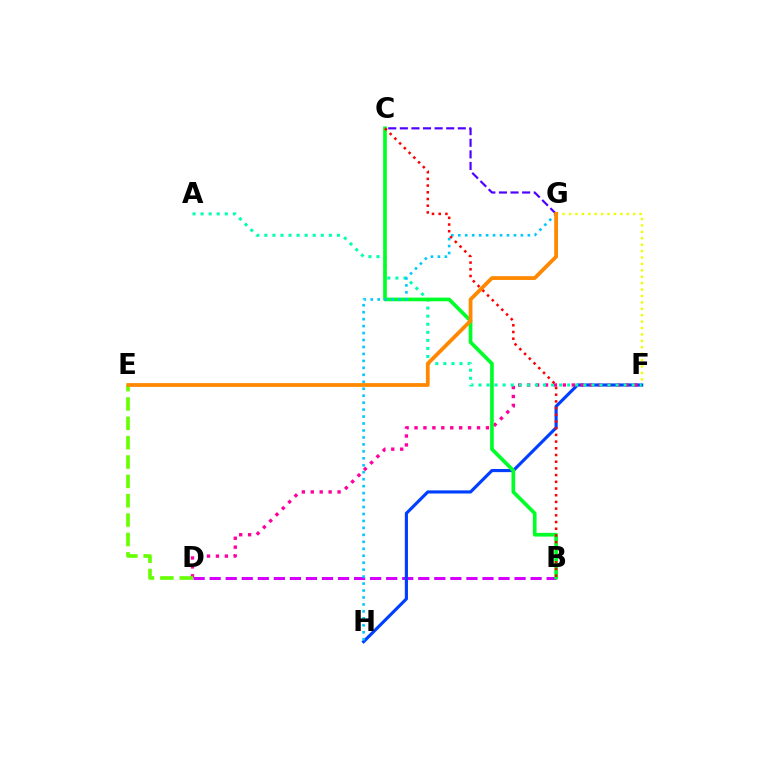{('F', 'G'): [{'color': '#eeff00', 'line_style': 'dotted', 'thickness': 1.74}], ('B', 'D'): [{'color': '#d600ff', 'line_style': 'dashed', 'thickness': 2.18}], ('F', 'H'): [{'color': '#003fff', 'line_style': 'solid', 'thickness': 2.27}], ('D', 'F'): [{'color': '#ff00a0', 'line_style': 'dotted', 'thickness': 2.43}], ('A', 'F'): [{'color': '#00ffaf', 'line_style': 'dotted', 'thickness': 2.19}], ('B', 'C'): [{'color': '#00ff27', 'line_style': 'solid', 'thickness': 2.65}, {'color': '#ff0000', 'line_style': 'dotted', 'thickness': 1.82}], ('G', 'H'): [{'color': '#00c7ff', 'line_style': 'dotted', 'thickness': 1.89}], ('C', 'G'): [{'color': '#4f00ff', 'line_style': 'dashed', 'thickness': 1.58}], ('D', 'E'): [{'color': '#66ff00', 'line_style': 'dashed', 'thickness': 2.63}], ('E', 'G'): [{'color': '#ff8800', 'line_style': 'solid', 'thickness': 2.72}]}